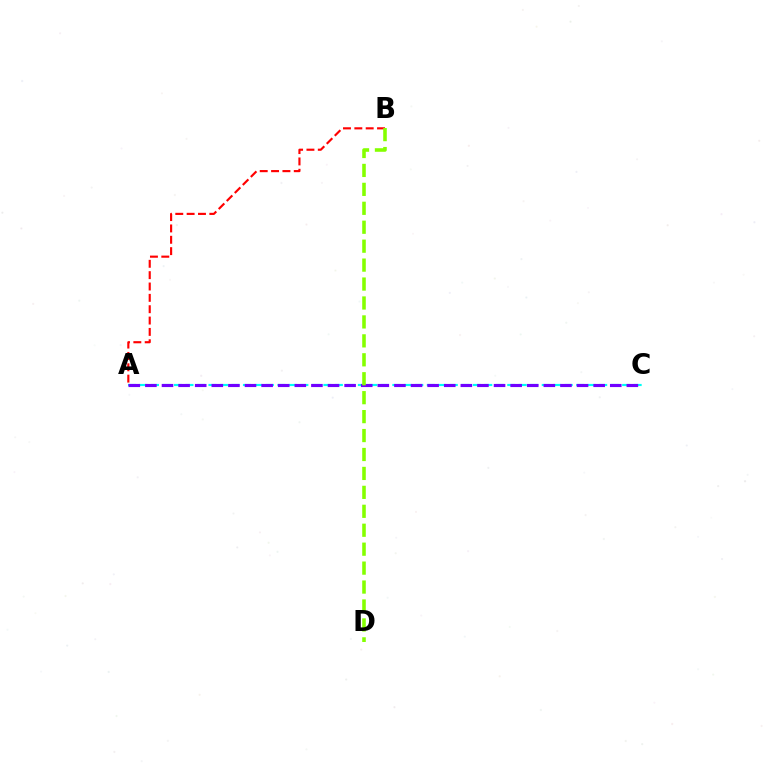{('A', 'C'): [{'color': '#00fff6', 'line_style': 'dashed', 'thickness': 1.56}, {'color': '#7200ff', 'line_style': 'dashed', 'thickness': 2.26}], ('A', 'B'): [{'color': '#ff0000', 'line_style': 'dashed', 'thickness': 1.54}], ('B', 'D'): [{'color': '#84ff00', 'line_style': 'dashed', 'thickness': 2.57}]}